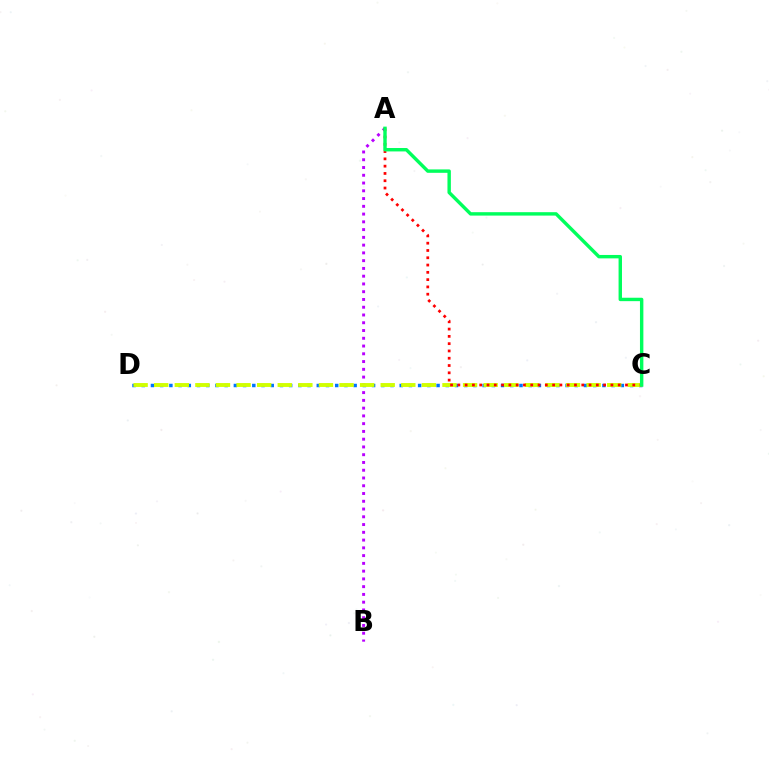{('C', 'D'): [{'color': '#0074ff', 'line_style': 'dotted', 'thickness': 2.5}, {'color': '#d1ff00', 'line_style': 'dashed', 'thickness': 2.8}], ('A', 'B'): [{'color': '#b900ff', 'line_style': 'dotted', 'thickness': 2.11}], ('A', 'C'): [{'color': '#ff0000', 'line_style': 'dotted', 'thickness': 1.98}, {'color': '#00ff5c', 'line_style': 'solid', 'thickness': 2.46}]}